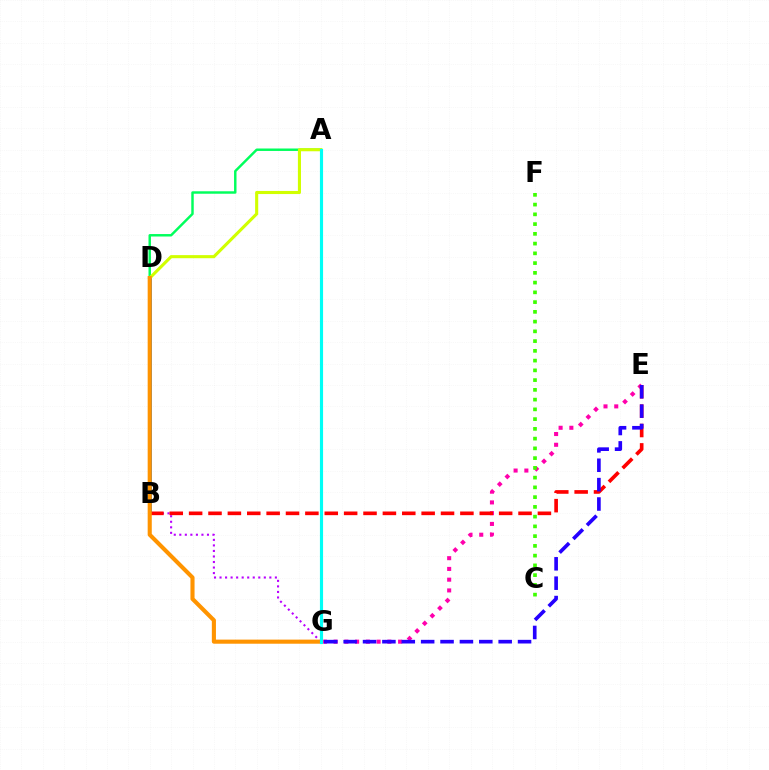{('D', 'G'): [{'color': '#b900ff', 'line_style': 'dotted', 'thickness': 1.5}, {'color': '#ff9400', 'line_style': 'solid', 'thickness': 2.96}], ('E', 'G'): [{'color': '#ff00ac', 'line_style': 'dotted', 'thickness': 2.92}, {'color': '#2500ff', 'line_style': 'dashed', 'thickness': 2.63}], ('B', 'D'): [{'color': '#0074ff', 'line_style': 'solid', 'thickness': 2.79}], ('C', 'F'): [{'color': '#3dff00', 'line_style': 'dotted', 'thickness': 2.65}], ('A', 'D'): [{'color': '#00ff5c', 'line_style': 'solid', 'thickness': 1.77}, {'color': '#d1ff00', 'line_style': 'solid', 'thickness': 2.23}], ('B', 'E'): [{'color': '#ff0000', 'line_style': 'dashed', 'thickness': 2.63}], ('A', 'G'): [{'color': '#00fff6', 'line_style': 'solid', 'thickness': 2.26}]}